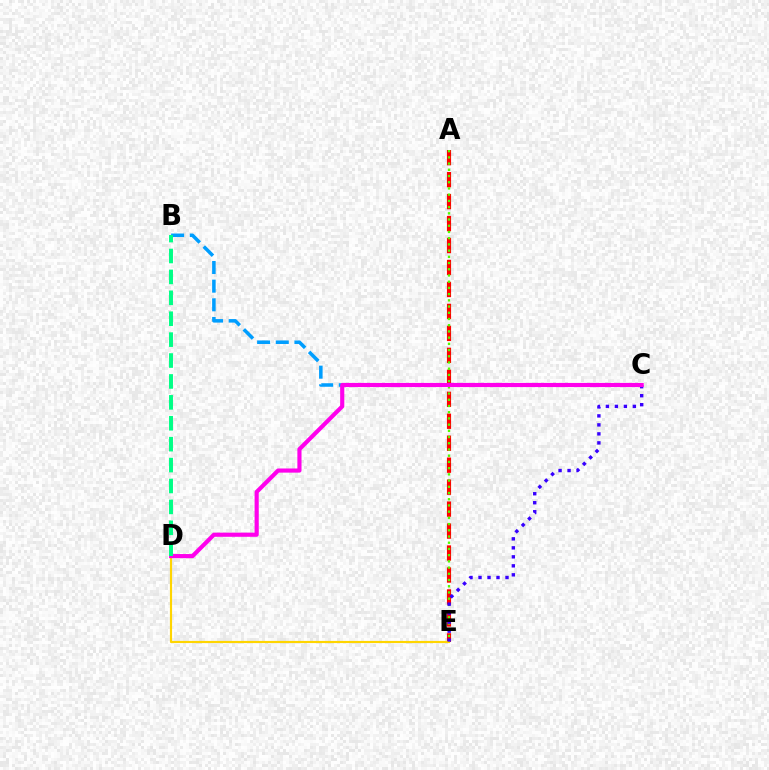{('B', 'C'): [{'color': '#009eff', 'line_style': 'dashed', 'thickness': 2.53}], ('A', 'E'): [{'color': '#ff0000', 'line_style': 'dashed', 'thickness': 2.98}, {'color': '#4fff00', 'line_style': 'dotted', 'thickness': 1.69}], ('D', 'E'): [{'color': '#ffd500', 'line_style': 'solid', 'thickness': 1.55}], ('C', 'E'): [{'color': '#3700ff', 'line_style': 'dotted', 'thickness': 2.44}], ('C', 'D'): [{'color': '#ff00ed', 'line_style': 'solid', 'thickness': 2.98}], ('B', 'D'): [{'color': '#00ff86', 'line_style': 'dashed', 'thickness': 2.84}]}